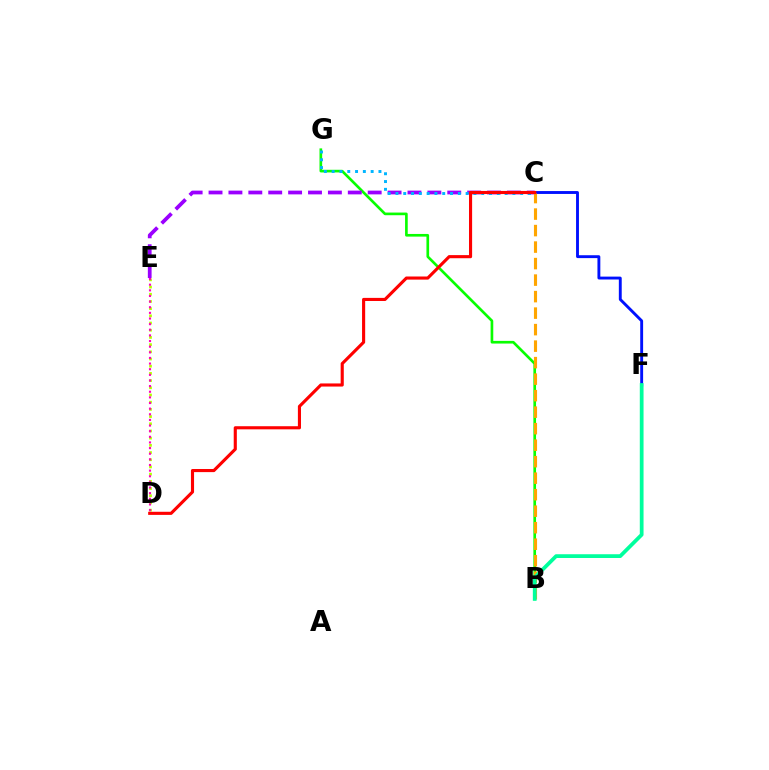{('C', 'F'): [{'color': '#0010ff', 'line_style': 'solid', 'thickness': 2.08}], ('B', 'G'): [{'color': '#08ff00', 'line_style': 'solid', 'thickness': 1.92}], ('C', 'E'): [{'color': '#9b00ff', 'line_style': 'dashed', 'thickness': 2.7}], ('C', 'G'): [{'color': '#00b5ff', 'line_style': 'dotted', 'thickness': 2.12}], ('B', 'C'): [{'color': '#ffa500', 'line_style': 'dashed', 'thickness': 2.24}], ('D', 'E'): [{'color': '#b3ff00', 'line_style': 'dotted', 'thickness': 1.95}, {'color': '#ff00bd', 'line_style': 'dotted', 'thickness': 1.53}], ('B', 'F'): [{'color': '#00ff9d', 'line_style': 'solid', 'thickness': 2.7}], ('C', 'D'): [{'color': '#ff0000', 'line_style': 'solid', 'thickness': 2.24}]}